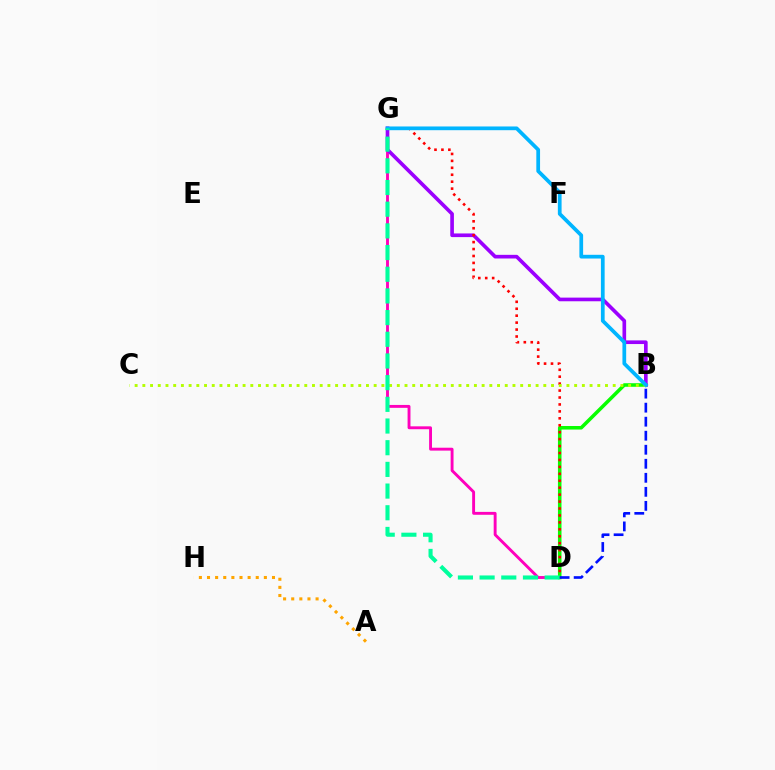{('D', 'G'): [{'color': '#ff00bd', 'line_style': 'solid', 'thickness': 2.08}, {'color': '#ff0000', 'line_style': 'dotted', 'thickness': 1.88}, {'color': '#00ff9d', 'line_style': 'dashed', 'thickness': 2.95}], ('B', 'D'): [{'color': '#08ff00', 'line_style': 'solid', 'thickness': 2.56}, {'color': '#0010ff', 'line_style': 'dashed', 'thickness': 1.91}], ('B', 'G'): [{'color': '#9b00ff', 'line_style': 'solid', 'thickness': 2.63}, {'color': '#00b5ff', 'line_style': 'solid', 'thickness': 2.69}], ('A', 'H'): [{'color': '#ffa500', 'line_style': 'dotted', 'thickness': 2.21}], ('B', 'C'): [{'color': '#b3ff00', 'line_style': 'dotted', 'thickness': 2.1}]}